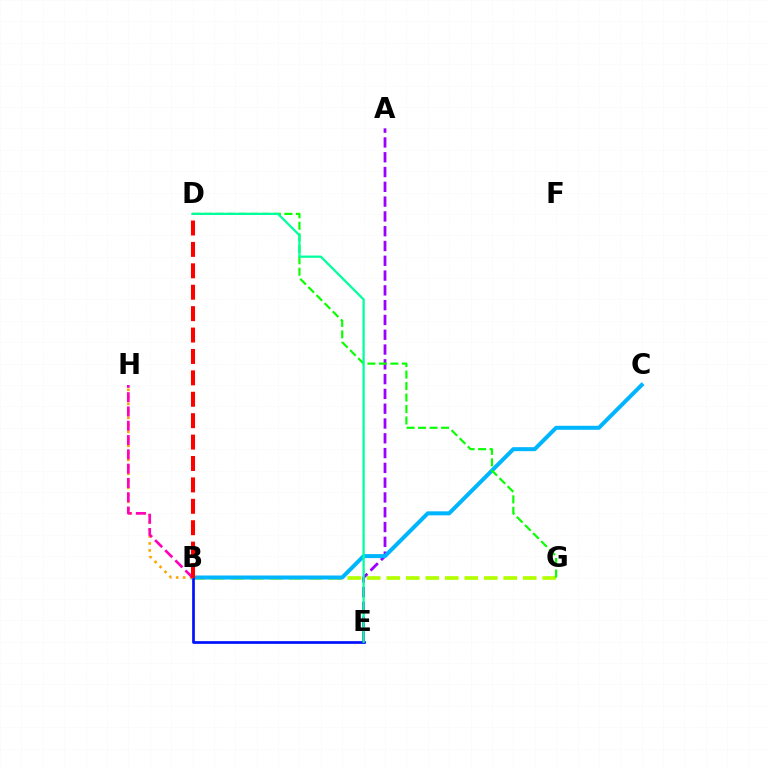{('B', 'G'): [{'color': '#b3ff00', 'line_style': 'dashed', 'thickness': 2.65}], ('A', 'E'): [{'color': '#9b00ff', 'line_style': 'dashed', 'thickness': 2.01}], ('B', 'C'): [{'color': '#00b5ff', 'line_style': 'solid', 'thickness': 2.88}], ('B', 'E'): [{'color': '#0010ff', 'line_style': 'solid', 'thickness': 1.95}], ('D', 'G'): [{'color': '#08ff00', 'line_style': 'dashed', 'thickness': 1.56}], ('B', 'H'): [{'color': '#ffa500', 'line_style': 'dotted', 'thickness': 1.9}, {'color': '#ff00bd', 'line_style': 'dashed', 'thickness': 1.94}], ('D', 'E'): [{'color': '#00ff9d', 'line_style': 'solid', 'thickness': 1.62}], ('B', 'D'): [{'color': '#ff0000', 'line_style': 'dashed', 'thickness': 2.91}]}